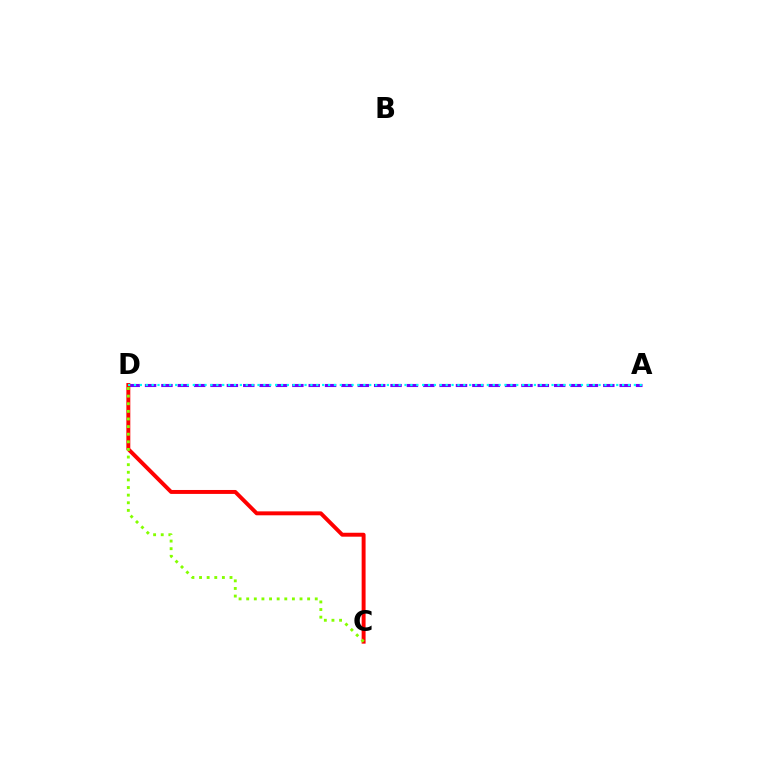{('A', 'D'): [{'color': '#7200ff', 'line_style': 'dashed', 'thickness': 2.22}, {'color': '#00fff6', 'line_style': 'dotted', 'thickness': 1.6}], ('C', 'D'): [{'color': '#ff0000', 'line_style': 'solid', 'thickness': 2.83}, {'color': '#84ff00', 'line_style': 'dotted', 'thickness': 2.07}]}